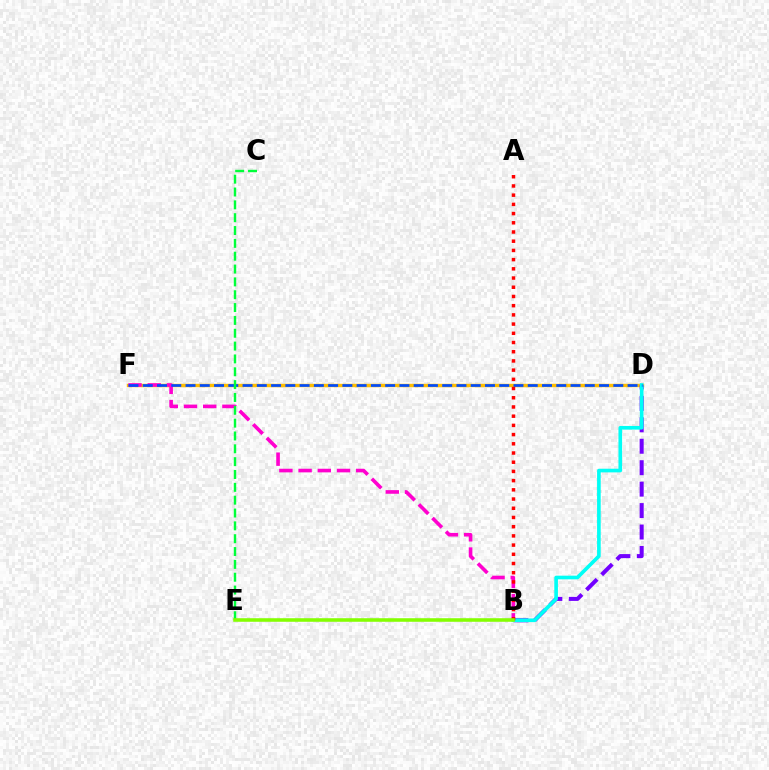{('D', 'F'): [{'color': '#ffbd00', 'line_style': 'solid', 'thickness': 2.46}, {'color': '#004bff', 'line_style': 'dashed', 'thickness': 1.94}], ('B', 'D'): [{'color': '#7200ff', 'line_style': 'dashed', 'thickness': 2.91}, {'color': '#00fff6', 'line_style': 'solid', 'thickness': 2.62}], ('B', 'F'): [{'color': '#ff00cf', 'line_style': 'dashed', 'thickness': 2.61}], ('A', 'B'): [{'color': '#ff0000', 'line_style': 'dotted', 'thickness': 2.5}], ('C', 'E'): [{'color': '#00ff39', 'line_style': 'dashed', 'thickness': 1.74}], ('B', 'E'): [{'color': '#84ff00', 'line_style': 'solid', 'thickness': 2.57}]}